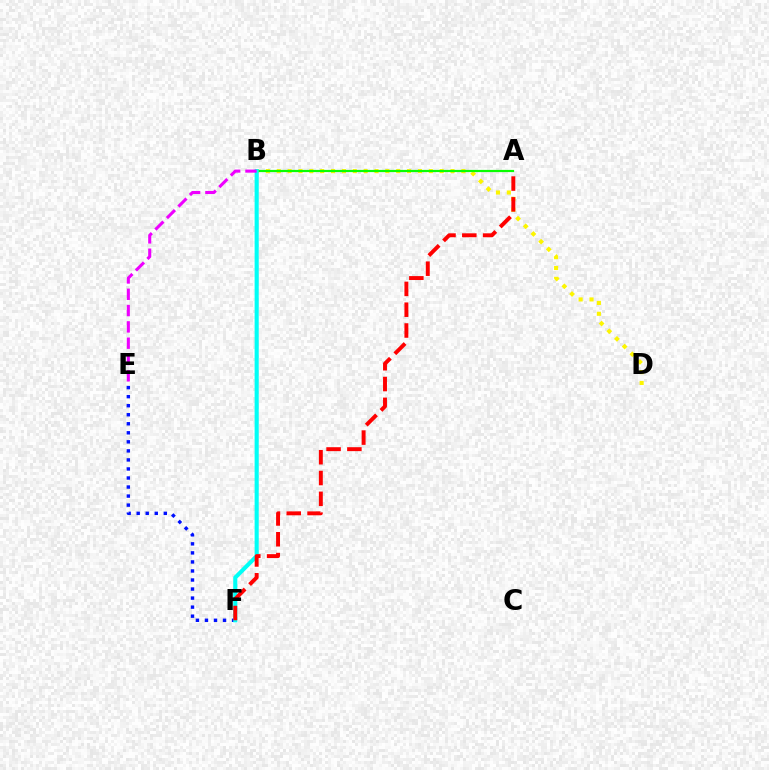{('B', 'D'): [{'color': '#fcf500', 'line_style': 'dotted', 'thickness': 2.95}], ('A', 'B'): [{'color': '#08ff00', 'line_style': 'solid', 'thickness': 1.59}], ('E', 'F'): [{'color': '#0010ff', 'line_style': 'dotted', 'thickness': 2.46}], ('B', 'F'): [{'color': '#00fff6', 'line_style': 'solid', 'thickness': 2.96}], ('B', 'E'): [{'color': '#ee00ff', 'line_style': 'dashed', 'thickness': 2.22}], ('A', 'F'): [{'color': '#ff0000', 'line_style': 'dashed', 'thickness': 2.83}]}